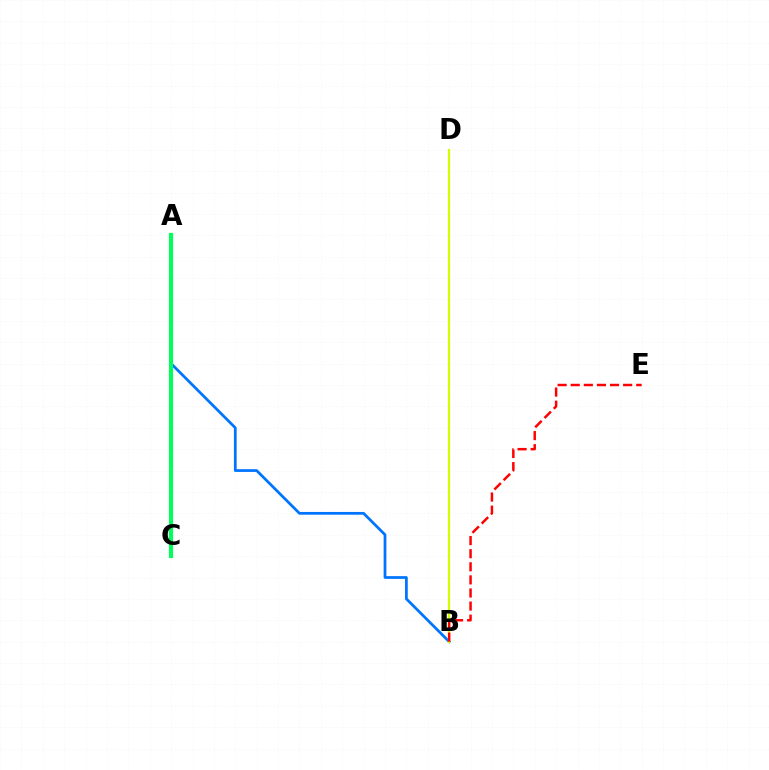{('A', 'C'): [{'color': '#b900ff', 'line_style': 'dotted', 'thickness': 1.59}, {'color': '#00ff5c', 'line_style': 'solid', 'thickness': 2.98}], ('A', 'B'): [{'color': '#0074ff', 'line_style': 'solid', 'thickness': 1.97}], ('B', 'D'): [{'color': '#d1ff00', 'line_style': 'solid', 'thickness': 1.6}], ('B', 'E'): [{'color': '#ff0000', 'line_style': 'dashed', 'thickness': 1.78}]}